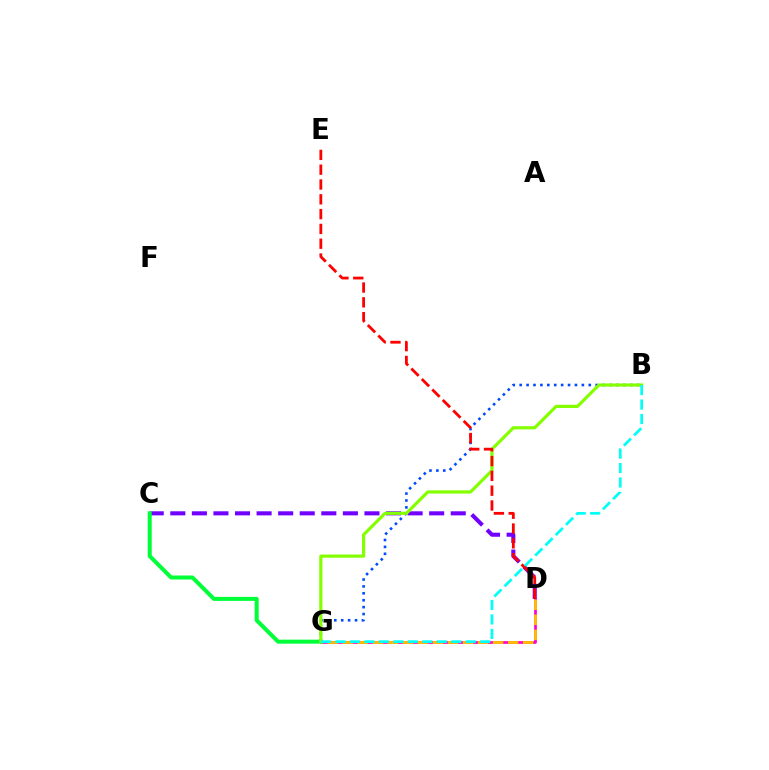{('D', 'G'): [{'color': '#ff00cf', 'line_style': 'solid', 'thickness': 1.97}, {'color': '#ffbd00', 'line_style': 'dashed', 'thickness': 2.04}], ('B', 'G'): [{'color': '#004bff', 'line_style': 'dotted', 'thickness': 1.88}, {'color': '#84ff00', 'line_style': 'solid', 'thickness': 2.29}, {'color': '#00fff6', 'line_style': 'dashed', 'thickness': 1.97}], ('C', 'D'): [{'color': '#7200ff', 'line_style': 'dashed', 'thickness': 2.93}], ('C', 'G'): [{'color': '#00ff39', 'line_style': 'solid', 'thickness': 2.89}], ('D', 'E'): [{'color': '#ff0000', 'line_style': 'dashed', 'thickness': 2.01}]}